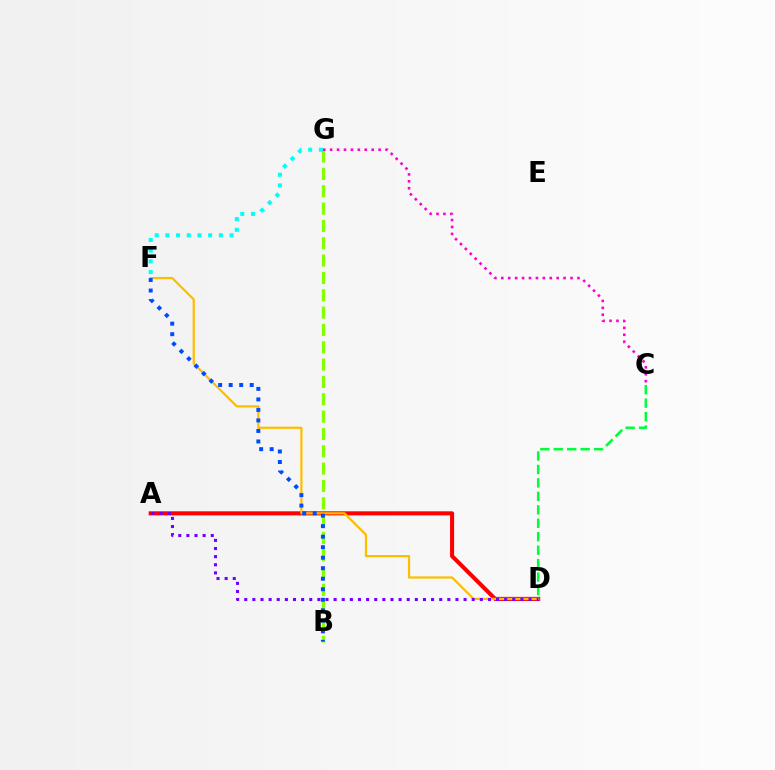{('A', 'D'): [{'color': '#ff0000', 'line_style': 'solid', 'thickness': 2.93}, {'color': '#7200ff', 'line_style': 'dotted', 'thickness': 2.21}], ('D', 'F'): [{'color': '#ffbd00', 'line_style': 'solid', 'thickness': 1.6}], ('B', 'G'): [{'color': '#84ff00', 'line_style': 'dashed', 'thickness': 2.36}], ('B', 'F'): [{'color': '#004bff', 'line_style': 'dotted', 'thickness': 2.86}], ('F', 'G'): [{'color': '#00fff6', 'line_style': 'dotted', 'thickness': 2.91}], ('C', 'G'): [{'color': '#ff00cf', 'line_style': 'dotted', 'thickness': 1.88}], ('C', 'D'): [{'color': '#00ff39', 'line_style': 'dashed', 'thickness': 1.83}]}